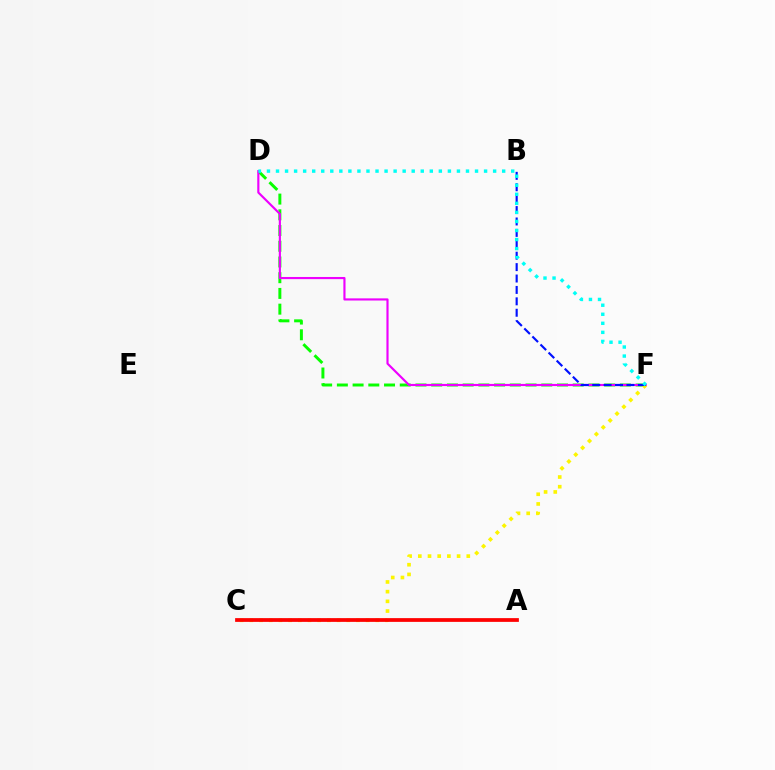{('D', 'F'): [{'color': '#08ff00', 'line_style': 'dashed', 'thickness': 2.14}, {'color': '#ee00ff', 'line_style': 'solid', 'thickness': 1.55}, {'color': '#00fff6', 'line_style': 'dotted', 'thickness': 2.46}], ('C', 'F'): [{'color': '#fcf500', 'line_style': 'dotted', 'thickness': 2.63}], ('B', 'F'): [{'color': '#0010ff', 'line_style': 'dashed', 'thickness': 1.55}], ('A', 'C'): [{'color': '#ff0000', 'line_style': 'solid', 'thickness': 2.7}]}